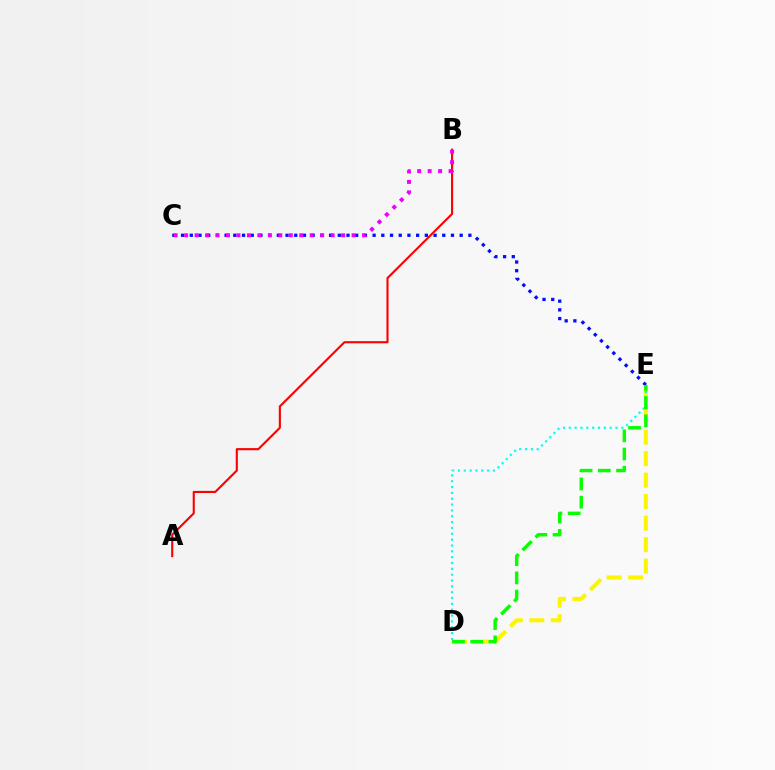{('C', 'E'): [{'color': '#0010ff', 'line_style': 'dotted', 'thickness': 2.37}], ('A', 'B'): [{'color': '#ff0000', 'line_style': 'solid', 'thickness': 1.52}], ('D', 'E'): [{'color': '#fcf500', 'line_style': 'dashed', 'thickness': 2.92}, {'color': '#00fff6', 'line_style': 'dotted', 'thickness': 1.59}, {'color': '#08ff00', 'line_style': 'dashed', 'thickness': 2.48}], ('B', 'C'): [{'color': '#ee00ff', 'line_style': 'dotted', 'thickness': 2.84}]}